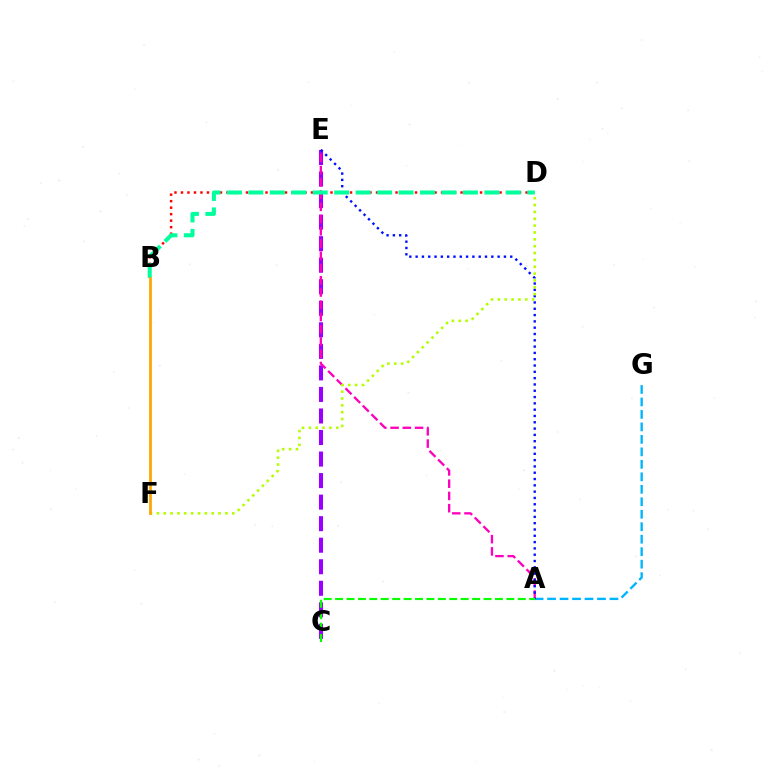{('C', 'E'): [{'color': '#9b00ff', 'line_style': 'dashed', 'thickness': 2.93}], ('B', 'D'): [{'color': '#ff0000', 'line_style': 'dotted', 'thickness': 1.77}, {'color': '#00ff9d', 'line_style': 'dashed', 'thickness': 2.92}], ('A', 'G'): [{'color': '#00b5ff', 'line_style': 'dashed', 'thickness': 1.7}], ('A', 'E'): [{'color': '#ff00bd', 'line_style': 'dashed', 'thickness': 1.66}, {'color': '#0010ff', 'line_style': 'dotted', 'thickness': 1.71}], ('D', 'F'): [{'color': '#b3ff00', 'line_style': 'dotted', 'thickness': 1.86}], ('A', 'C'): [{'color': '#08ff00', 'line_style': 'dashed', 'thickness': 1.55}], ('B', 'F'): [{'color': '#ffa500', 'line_style': 'solid', 'thickness': 1.97}]}